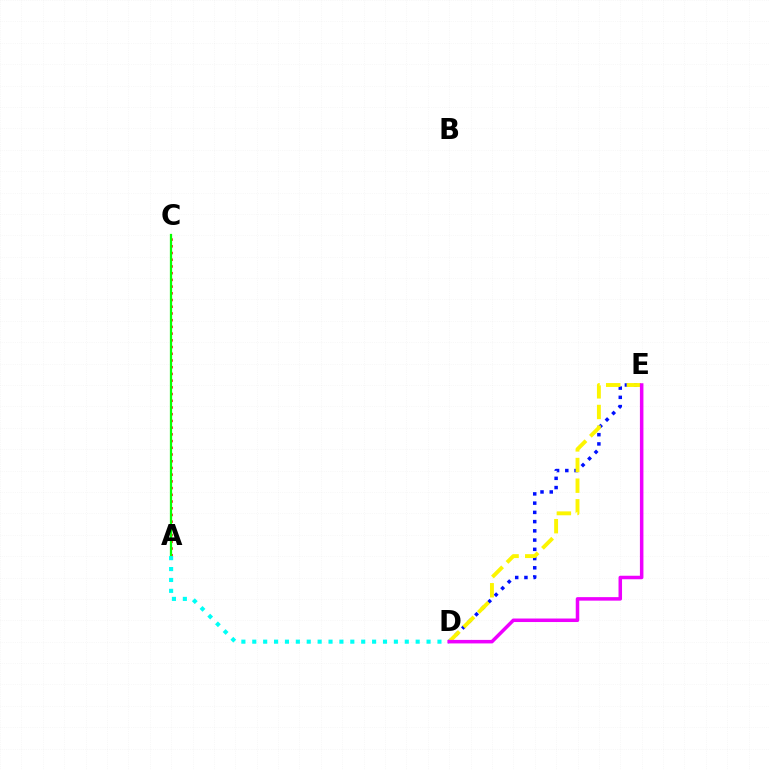{('A', 'C'): [{'color': '#ff0000', 'line_style': 'dotted', 'thickness': 1.82}, {'color': '#08ff00', 'line_style': 'solid', 'thickness': 1.63}], ('D', 'E'): [{'color': '#0010ff', 'line_style': 'dotted', 'thickness': 2.51}, {'color': '#fcf500', 'line_style': 'dashed', 'thickness': 2.8}, {'color': '#ee00ff', 'line_style': 'solid', 'thickness': 2.53}], ('A', 'D'): [{'color': '#00fff6', 'line_style': 'dotted', 'thickness': 2.96}]}